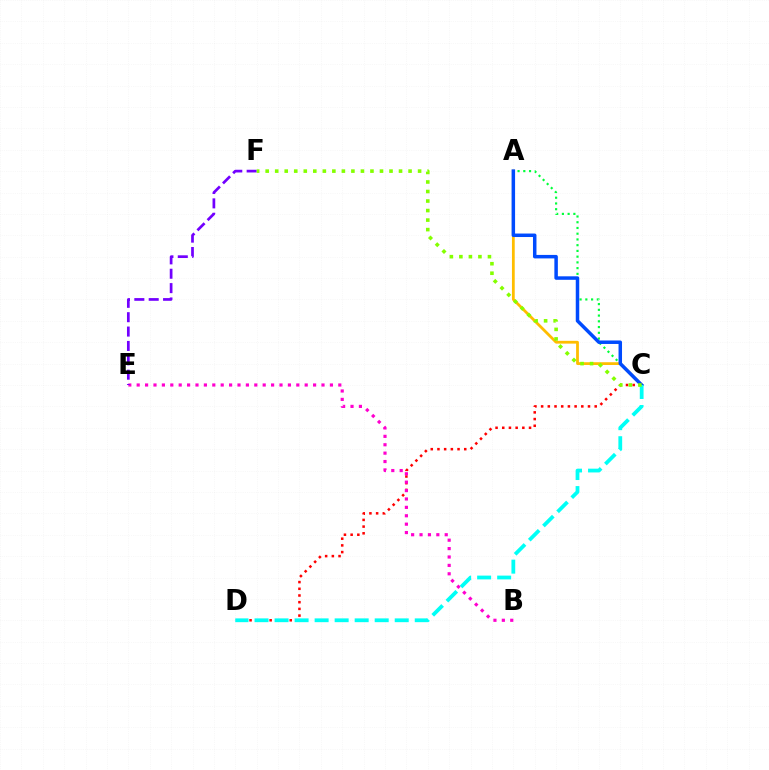{('C', 'D'): [{'color': '#ff0000', 'line_style': 'dotted', 'thickness': 1.82}, {'color': '#00fff6', 'line_style': 'dashed', 'thickness': 2.72}], ('B', 'E'): [{'color': '#ff00cf', 'line_style': 'dotted', 'thickness': 2.28}], ('A', 'C'): [{'color': '#00ff39', 'line_style': 'dotted', 'thickness': 1.56}, {'color': '#ffbd00', 'line_style': 'solid', 'thickness': 2.01}, {'color': '#004bff', 'line_style': 'solid', 'thickness': 2.51}], ('E', 'F'): [{'color': '#7200ff', 'line_style': 'dashed', 'thickness': 1.95}], ('C', 'F'): [{'color': '#84ff00', 'line_style': 'dotted', 'thickness': 2.59}]}